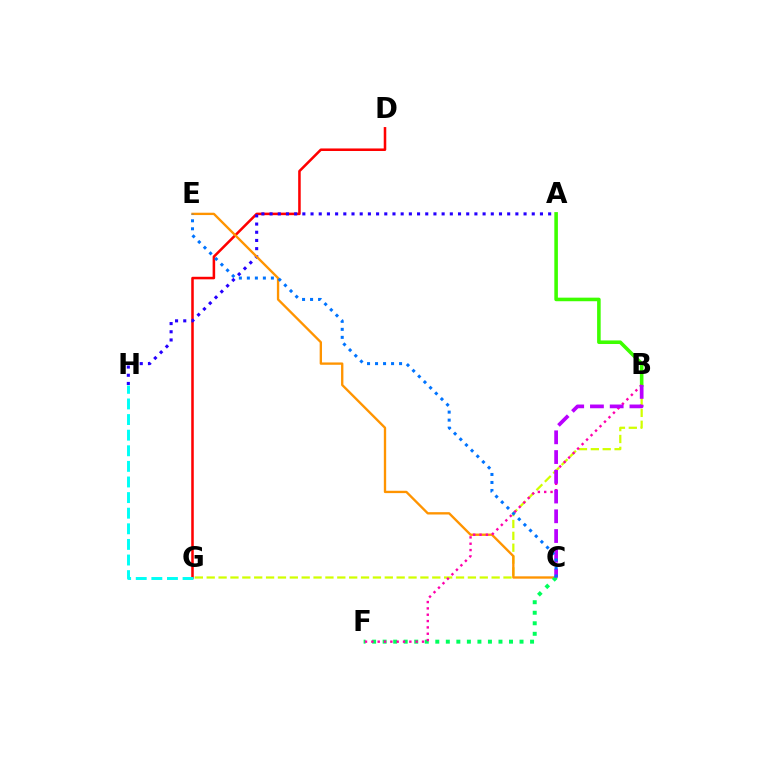{('B', 'G'): [{'color': '#d1ff00', 'line_style': 'dashed', 'thickness': 1.61}], ('D', 'G'): [{'color': '#ff0000', 'line_style': 'solid', 'thickness': 1.83}], ('A', 'H'): [{'color': '#2500ff', 'line_style': 'dotted', 'thickness': 2.23}], ('A', 'B'): [{'color': '#3dff00', 'line_style': 'solid', 'thickness': 2.57}], ('G', 'H'): [{'color': '#00fff6', 'line_style': 'dashed', 'thickness': 2.12}], ('C', 'E'): [{'color': '#ff9400', 'line_style': 'solid', 'thickness': 1.69}, {'color': '#0074ff', 'line_style': 'dotted', 'thickness': 2.18}], ('C', 'F'): [{'color': '#00ff5c', 'line_style': 'dotted', 'thickness': 2.86}], ('B', 'F'): [{'color': '#ff00ac', 'line_style': 'dotted', 'thickness': 1.72}], ('B', 'C'): [{'color': '#b900ff', 'line_style': 'dashed', 'thickness': 2.68}]}